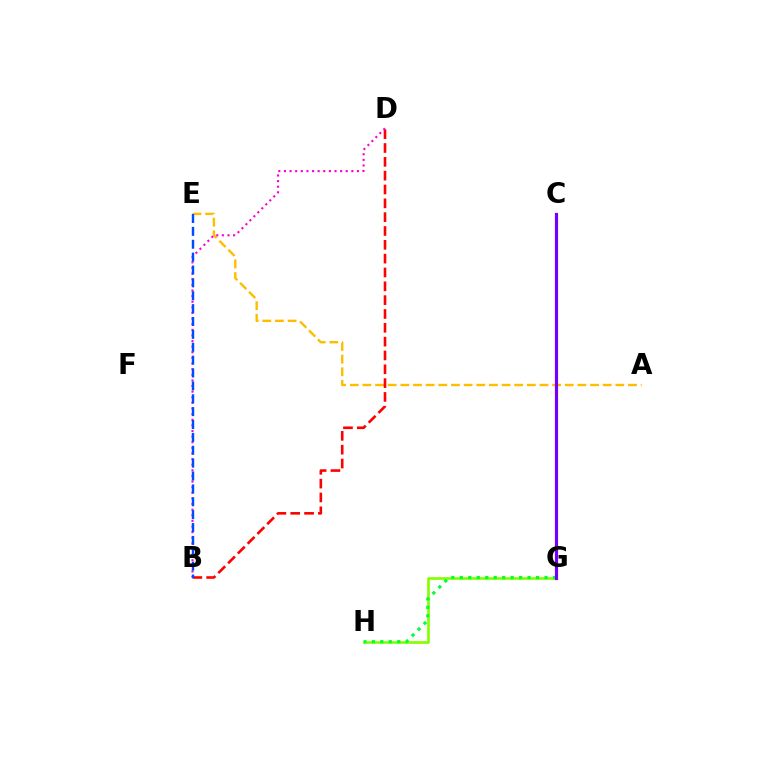{('A', 'E'): [{'color': '#ffbd00', 'line_style': 'dashed', 'thickness': 1.72}], ('G', 'H'): [{'color': '#84ff00', 'line_style': 'solid', 'thickness': 1.94}, {'color': '#00ff39', 'line_style': 'dotted', 'thickness': 2.3}], ('C', 'G'): [{'color': '#00fff6', 'line_style': 'solid', 'thickness': 1.84}, {'color': '#7200ff', 'line_style': 'solid', 'thickness': 2.29}], ('B', 'D'): [{'color': '#ff0000', 'line_style': 'dashed', 'thickness': 1.88}, {'color': '#ff00cf', 'line_style': 'dotted', 'thickness': 1.53}], ('B', 'E'): [{'color': '#004bff', 'line_style': 'dashed', 'thickness': 1.75}]}